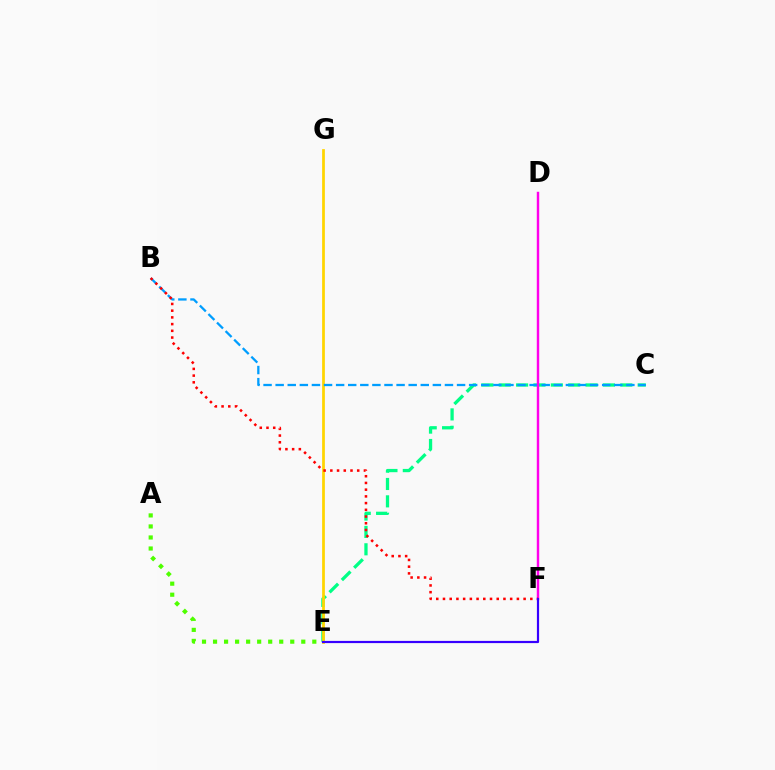{('C', 'E'): [{'color': '#00ff86', 'line_style': 'dashed', 'thickness': 2.36}], ('A', 'E'): [{'color': '#4fff00', 'line_style': 'dotted', 'thickness': 3.0}], ('E', 'G'): [{'color': '#ffd500', 'line_style': 'solid', 'thickness': 1.98}], ('B', 'C'): [{'color': '#009eff', 'line_style': 'dashed', 'thickness': 1.64}], ('D', 'F'): [{'color': '#ff00ed', 'line_style': 'solid', 'thickness': 1.76}], ('B', 'F'): [{'color': '#ff0000', 'line_style': 'dotted', 'thickness': 1.83}], ('E', 'F'): [{'color': '#3700ff', 'line_style': 'solid', 'thickness': 1.58}]}